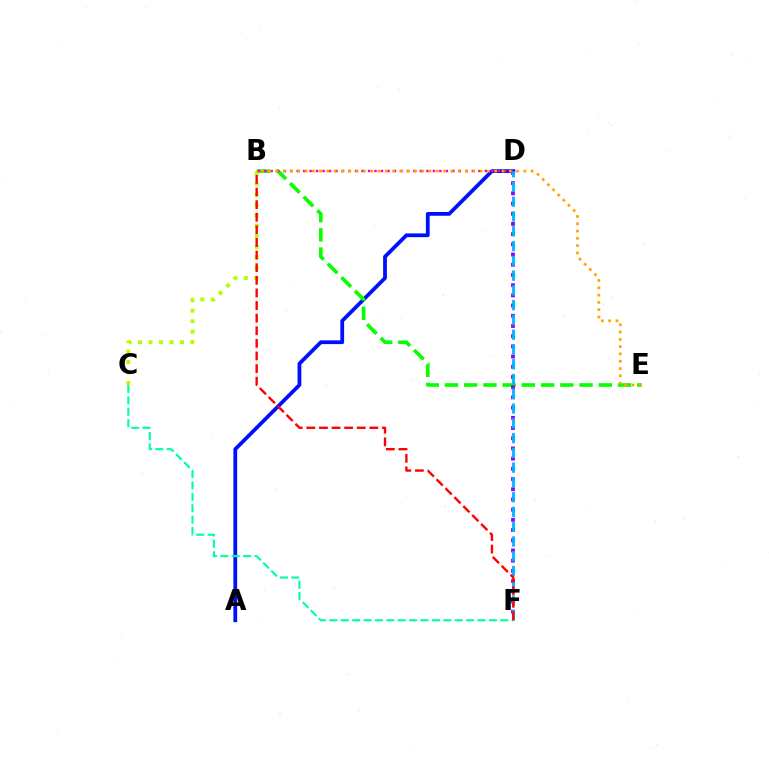{('A', 'D'): [{'color': '#0010ff', 'line_style': 'solid', 'thickness': 2.72}], ('B', 'E'): [{'color': '#08ff00', 'line_style': 'dashed', 'thickness': 2.61}, {'color': '#ffa500', 'line_style': 'dotted', 'thickness': 1.98}], ('B', 'C'): [{'color': '#b3ff00', 'line_style': 'dotted', 'thickness': 2.85}], ('B', 'D'): [{'color': '#ff00bd', 'line_style': 'dotted', 'thickness': 1.76}], ('D', 'F'): [{'color': '#9b00ff', 'line_style': 'dotted', 'thickness': 2.77}, {'color': '#00b5ff', 'line_style': 'dashed', 'thickness': 2.01}], ('C', 'F'): [{'color': '#00ff9d', 'line_style': 'dashed', 'thickness': 1.55}], ('B', 'F'): [{'color': '#ff0000', 'line_style': 'dashed', 'thickness': 1.71}]}